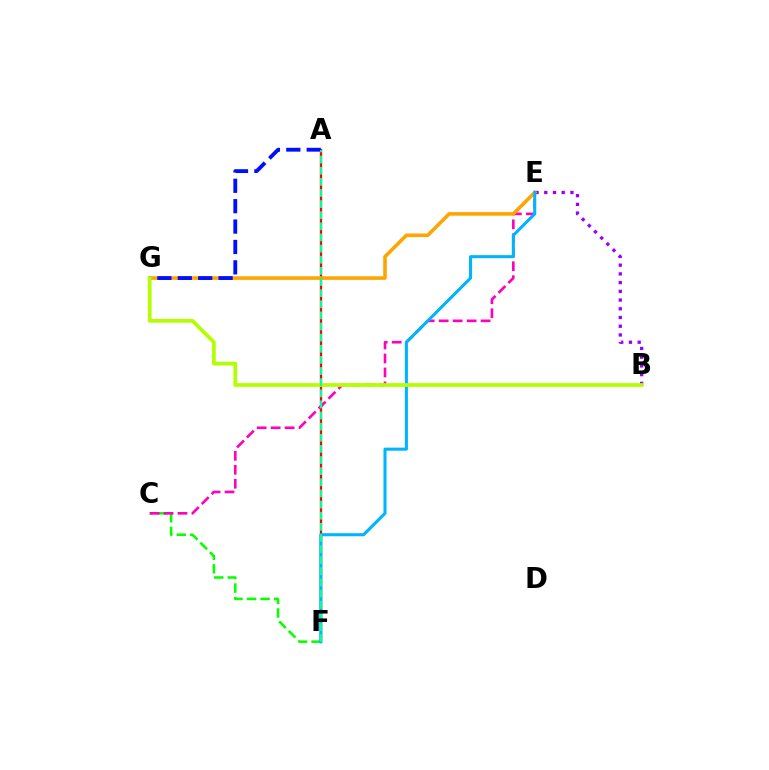{('A', 'F'): [{'color': '#ff0000', 'line_style': 'solid', 'thickness': 1.67}, {'color': '#00ff9d', 'line_style': 'dashed', 'thickness': 1.51}], ('B', 'E'): [{'color': '#9b00ff', 'line_style': 'dotted', 'thickness': 2.37}], ('C', 'F'): [{'color': '#08ff00', 'line_style': 'dashed', 'thickness': 1.84}], ('C', 'E'): [{'color': '#ff00bd', 'line_style': 'dashed', 'thickness': 1.9}], ('E', 'G'): [{'color': '#ffa500', 'line_style': 'solid', 'thickness': 2.59}], ('A', 'G'): [{'color': '#0010ff', 'line_style': 'dashed', 'thickness': 2.77}], ('E', 'F'): [{'color': '#00b5ff', 'line_style': 'solid', 'thickness': 2.21}], ('B', 'G'): [{'color': '#b3ff00', 'line_style': 'solid', 'thickness': 2.68}]}